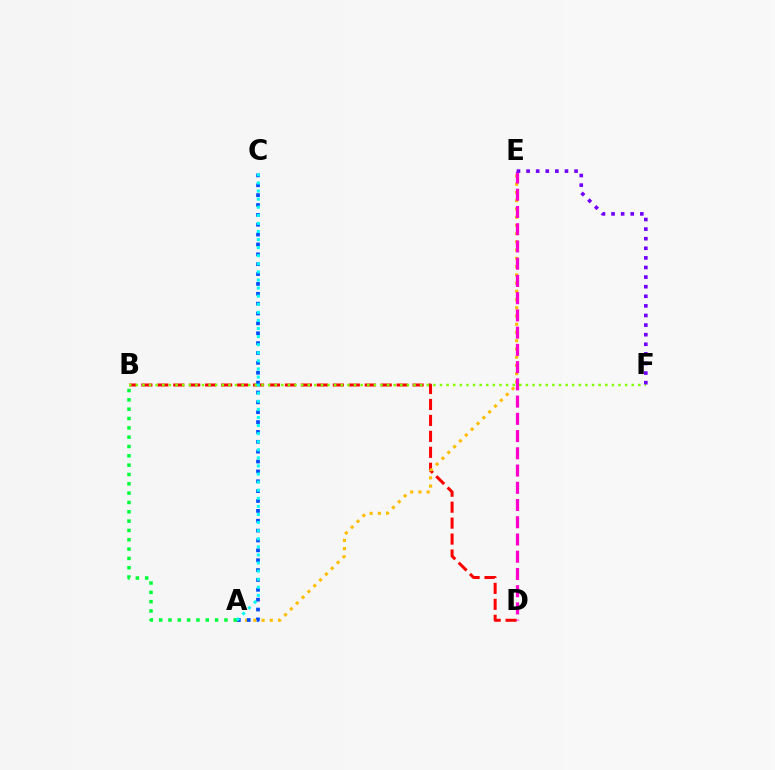{('B', 'D'): [{'color': '#ff0000', 'line_style': 'dashed', 'thickness': 2.17}], ('A', 'E'): [{'color': '#ffbd00', 'line_style': 'dotted', 'thickness': 2.24}], ('A', 'B'): [{'color': '#00ff39', 'line_style': 'dotted', 'thickness': 2.53}], ('A', 'C'): [{'color': '#004bff', 'line_style': 'dotted', 'thickness': 2.68}, {'color': '#00fff6', 'line_style': 'dotted', 'thickness': 2.2}], ('D', 'E'): [{'color': '#ff00cf', 'line_style': 'dashed', 'thickness': 2.34}], ('B', 'F'): [{'color': '#84ff00', 'line_style': 'dotted', 'thickness': 1.8}], ('E', 'F'): [{'color': '#7200ff', 'line_style': 'dotted', 'thickness': 2.61}]}